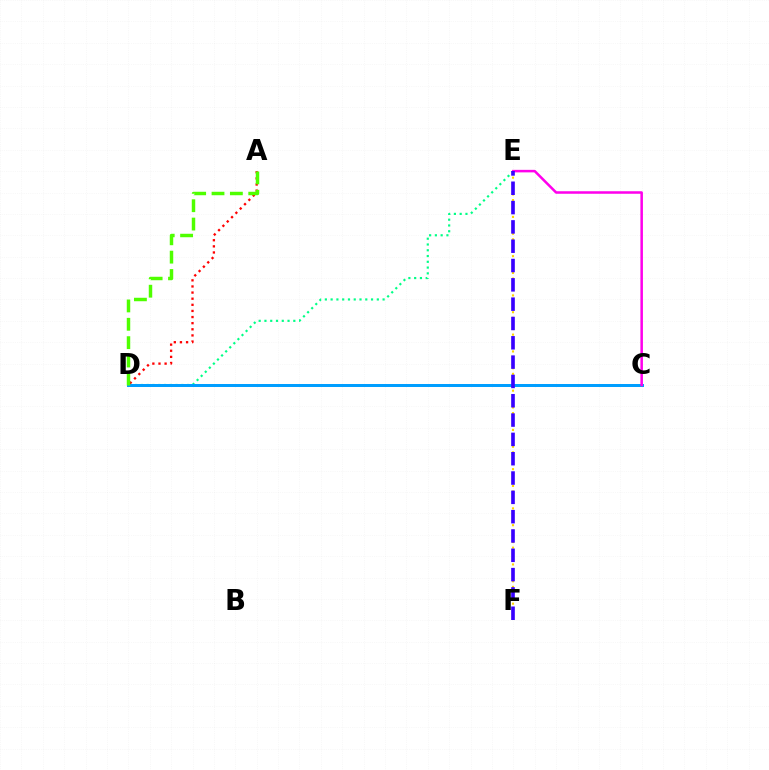{('D', 'E'): [{'color': '#00ff86', 'line_style': 'dotted', 'thickness': 1.57}], ('C', 'D'): [{'color': '#009eff', 'line_style': 'solid', 'thickness': 2.16}], ('C', 'E'): [{'color': '#ff00ed', 'line_style': 'solid', 'thickness': 1.82}], ('E', 'F'): [{'color': '#ffd500', 'line_style': 'dotted', 'thickness': 1.52}, {'color': '#3700ff', 'line_style': 'dashed', 'thickness': 2.62}], ('A', 'D'): [{'color': '#ff0000', 'line_style': 'dotted', 'thickness': 1.66}, {'color': '#4fff00', 'line_style': 'dashed', 'thickness': 2.49}]}